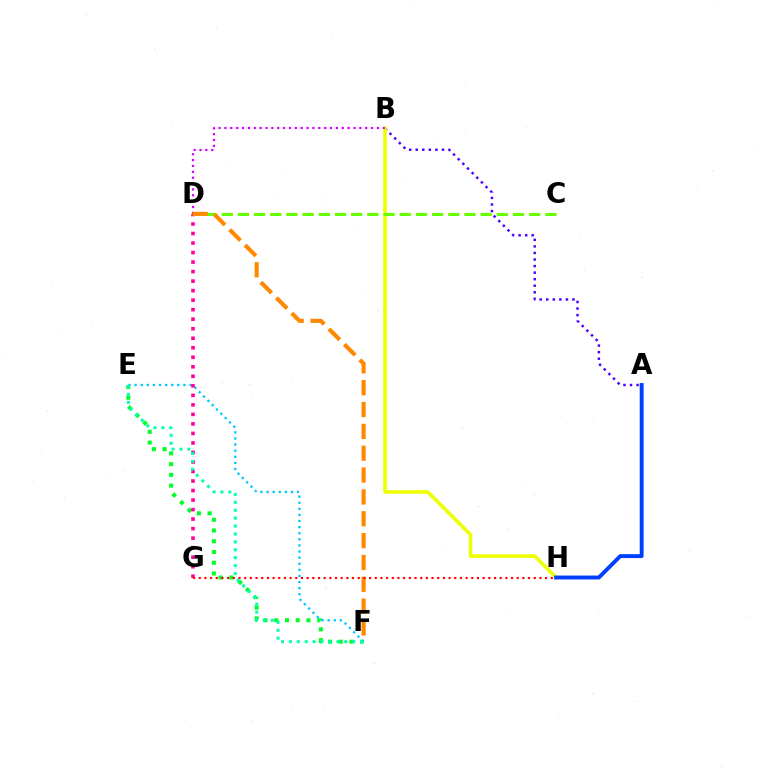{('A', 'B'): [{'color': '#4f00ff', 'line_style': 'dotted', 'thickness': 1.78}], ('E', 'F'): [{'color': '#00ff27', 'line_style': 'dotted', 'thickness': 2.92}, {'color': '#00c7ff', 'line_style': 'dotted', 'thickness': 1.66}, {'color': '#00ffaf', 'line_style': 'dotted', 'thickness': 2.15}], ('D', 'G'): [{'color': '#ff00a0', 'line_style': 'dotted', 'thickness': 2.59}], ('B', 'H'): [{'color': '#eeff00', 'line_style': 'solid', 'thickness': 2.6}], ('C', 'D'): [{'color': '#66ff00', 'line_style': 'dashed', 'thickness': 2.2}], ('B', 'D'): [{'color': '#d600ff', 'line_style': 'dotted', 'thickness': 1.59}], ('D', 'F'): [{'color': '#ff8800', 'line_style': 'dashed', 'thickness': 2.97}], ('G', 'H'): [{'color': '#ff0000', 'line_style': 'dotted', 'thickness': 1.54}], ('A', 'H'): [{'color': '#003fff', 'line_style': 'solid', 'thickness': 2.81}]}